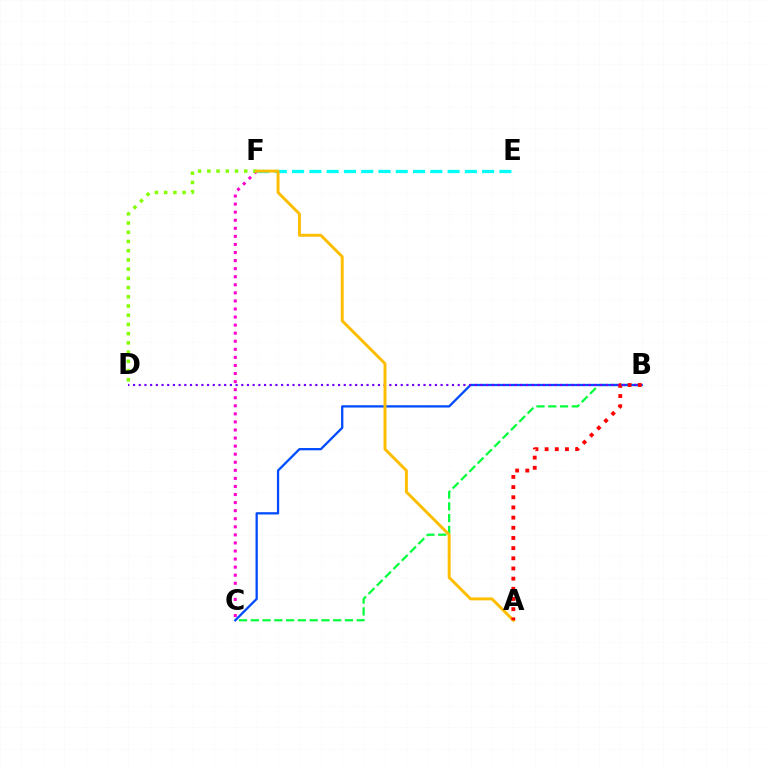{('B', 'C'): [{'color': '#00ff39', 'line_style': 'dashed', 'thickness': 1.6}, {'color': '#004bff', 'line_style': 'solid', 'thickness': 1.65}], ('C', 'F'): [{'color': '#ff00cf', 'line_style': 'dotted', 'thickness': 2.19}], ('E', 'F'): [{'color': '#00fff6', 'line_style': 'dashed', 'thickness': 2.35}], ('D', 'F'): [{'color': '#84ff00', 'line_style': 'dotted', 'thickness': 2.51}], ('B', 'D'): [{'color': '#7200ff', 'line_style': 'dotted', 'thickness': 1.55}], ('A', 'F'): [{'color': '#ffbd00', 'line_style': 'solid', 'thickness': 2.11}], ('A', 'B'): [{'color': '#ff0000', 'line_style': 'dotted', 'thickness': 2.76}]}